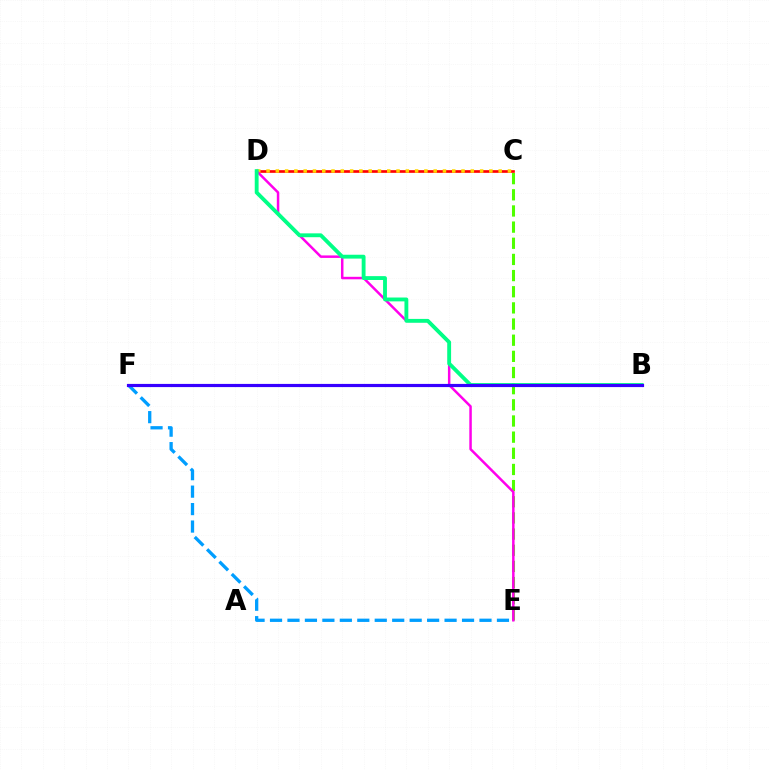{('C', 'D'): [{'color': '#ff0000', 'line_style': 'solid', 'thickness': 1.92}, {'color': '#ffd500', 'line_style': 'dotted', 'thickness': 2.52}], ('E', 'F'): [{'color': '#009eff', 'line_style': 'dashed', 'thickness': 2.37}], ('C', 'E'): [{'color': '#4fff00', 'line_style': 'dashed', 'thickness': 2.19}], ('D', 'E'): [{'color': '#ff00ed', 'line_style': 'solid', 'thickness': 1.79}], ('B', 'D'): [{'color': '#00ff86', 'line_style': 'solid', 'thickness': 2.78}], ('B', 'F'): [{'color': '#3700ff', 'line_style': 'solid', 'thickness': 2.28}]}